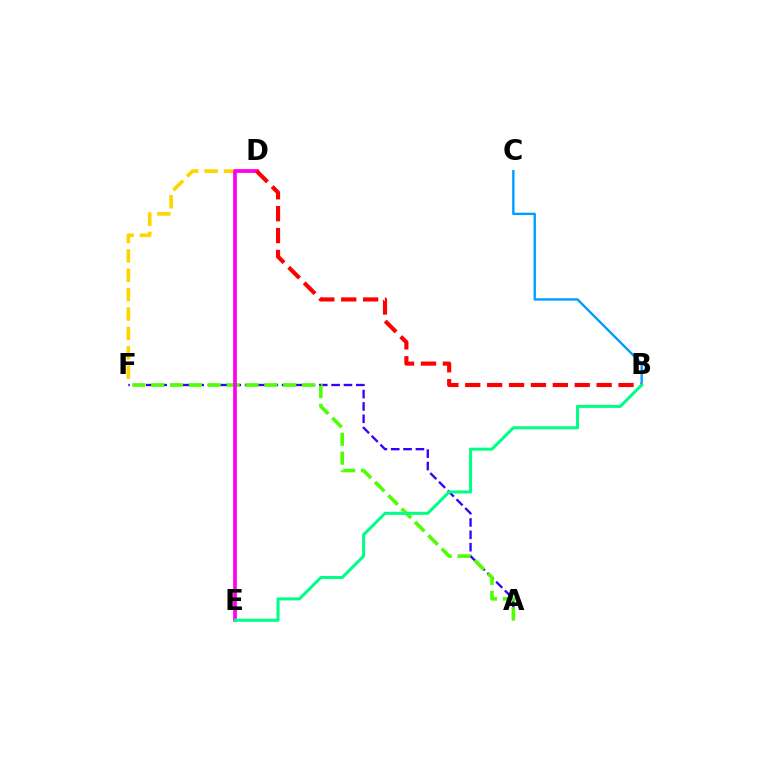{('D', 'F'): [{'color': '#ffd500', 'line_style': 'dashed', 'thickness': 2.63}], ('A', 'F'): [{'color': '#3700ff', 'line_style': 'dashed', 'thickness': 1.68}, {'color': '#4fff00', 'line_style': 'dashed', 'thickness': 2.56}], ('D', 'E'): [{'color': '#ff00ed', 'line_style': 'solid', 'thickness': 2.67}], ('B', 'C'): [{'color': '#009eff', 'line_style': 'solid', 'thickness': 1.71}], ('B', 'D'): [{'color': '#ff0000', 'line_style': 'dashed', 'thickness': 2.97}], ('B', 'E'): [{'color': '#00ff86', 'line_style': 'solid', 'thickness': 2.19}]}